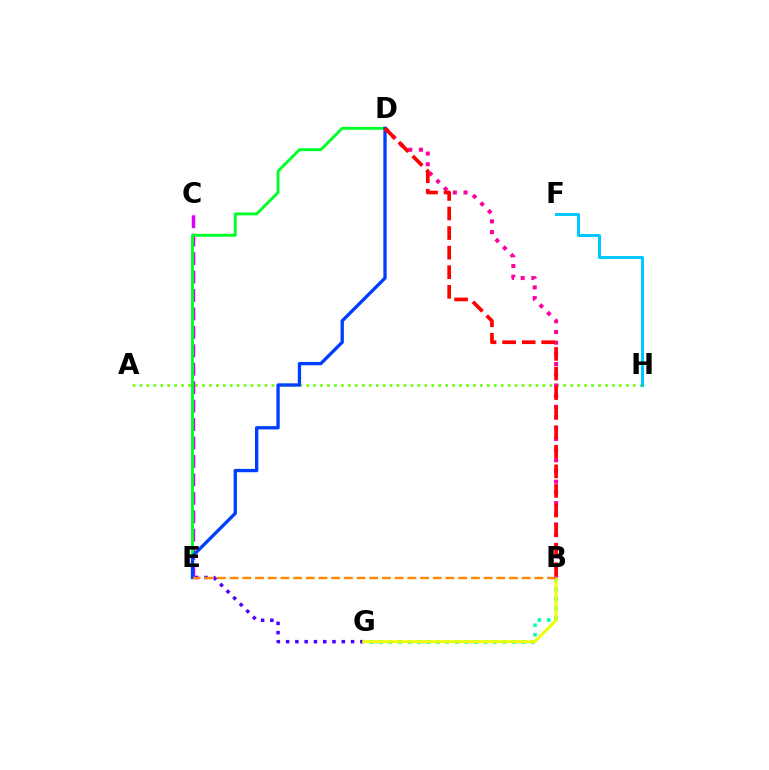{('E', 'G'): [{'color': '#4f00ff', 'line_style': 'dotted', 'thickness': 2.52}], ('A', 'H'): [{'color': '#66ff00', 'line_style': 'dotted', 'thickness': 1.89}], ('C', 'E'): [{'color': '#d600ff', 'line_style': 'dashed', 'thickness': 2.5}], ('D', 'E'): [{'color': '#00ff27', 'line_style': 'solid', 'thickness': 2.07}, {'color': '#003fff', 'line_style': 'solid', 'thickness': 2.4}], ('B', 'G'): [{'color': '#00ffaf', 'line_style': 'dotted', 'thickness': 2.58}, {'color': '#eeff00', 'line_style': 'solid', 'thickness': 2.12}], ('F', 'H'): [{'color': '#00c7ff', 'line_style': 'solid', 'thickness': 2.16}], ('B', 'D'): [{'color': '#ff00a0', 'line_style': 'dotted', 'thickness': 2.91}, {'color': '#ff0000', 'line_style': 'dashed', 'thickness': 2.66}], ('B', 'E'): [{'color': '#ff8800', 'line_style': 'dashed', 'thickness': 1.73}]}